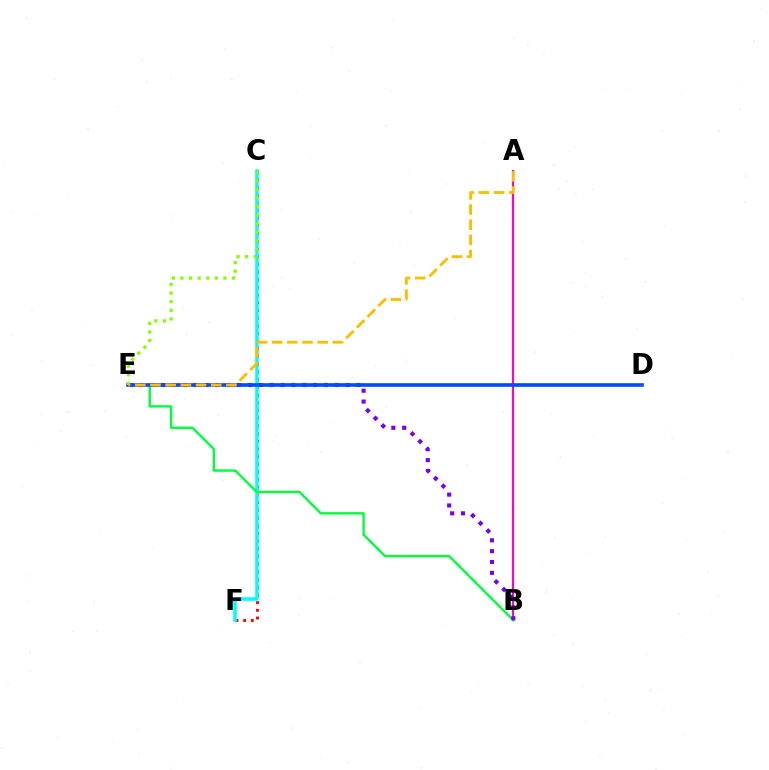{('C', 'F'): [{'color': '#ff0000', 'line_style': 'dotted', 'thickness': 2.09}, {'color': '#00fff6', 'line_style': 'solid', 'thickness': 2.54}], ('A', 'B'): [{'color': '#ff00cf', 'line_style': 'solid', 'thickness': 1.53}], ('B', 'E'): [{'color': '#00ff39', 'line_style': 'solid', 'thickness': 1.71}, {'color': '#7200ff', 'line_style': 'dotted', 'thickness': 2.95}], ('D', 'E'): [{'color': '#004bff', 'line_style': 'solid', 'thickness': 2.61}], ('C', 'E'): [{'color': '#84ff00', 'line_style': 'dotted', 'thickness': 2.34}], ('A', 'E'): [{'color': '#ffbd00', 'line_style': 'dashed', 'thickness': 2.06}]}